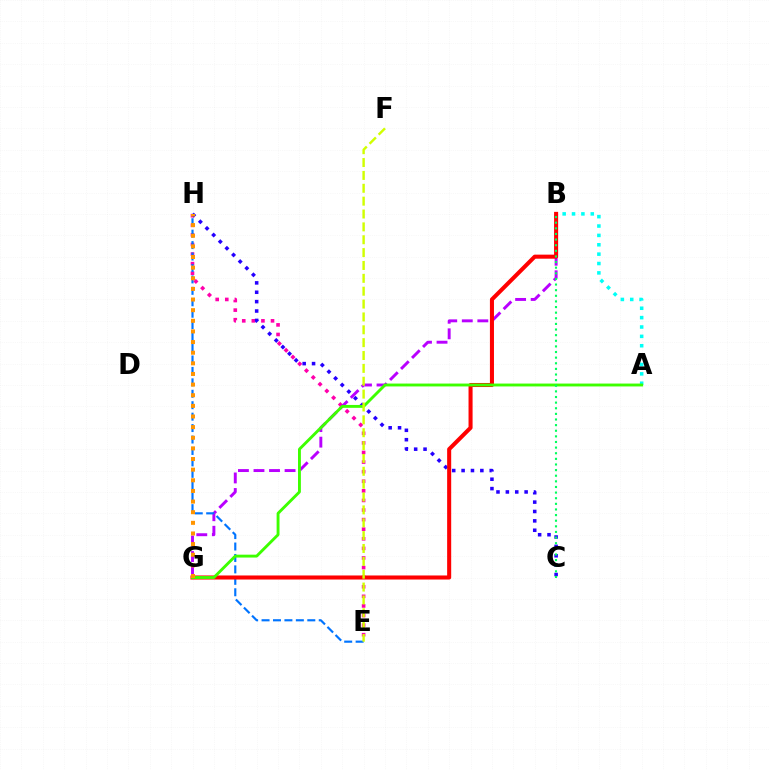{('E', 'H'): [{'color': '#ff00ac', 'line_style': 'dotted', 'thickness': 2.61}, {'color': '#0074ff', 'line_style': 'dashed', 'thickness': 1.55}], ('C', 'H'): [{'color': '#2500ff', 'line_style': 'dotted', 'thickness': 2.55}], ('B', 'G'): [{'color': '#b900ff', 'line_style': 'dashed', 'thickness': 2.11}, {'color': '#ff0000', 'line_style': 'solid', 'thickness': 2.92}], ('A', 'B'): [{'color': '#00fff6', 'line_style': 'dotted', 'thickness': 2.55}], ('A', 'G'): [{'color': '#3dff00', 'line_style': 'solid', 'thickness': 2.07}], ('G', 'H'): [{'color': '#ff9400', 'line_style': 'dotted', 'thickness': 2.89}], ('B', 'C'): [{'color': '#00ff5c', 'line_style': 'dotted', 'thickness': 1.53}], ('E', 'F'): [{'color': '#d1ff00', 'line_style': 'dashed', 'thickness': 1.75}]}